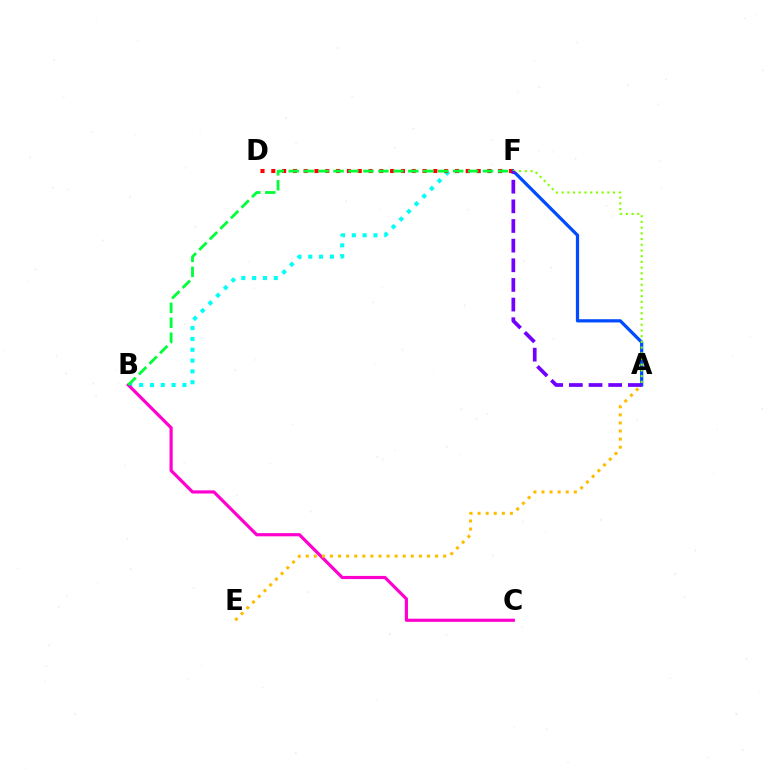{('B', 'F'): [{'color': '#00fff6', 'line_style': 'dotted', 'thickness': 2.94}, {'color': '#00ff39', 'line_style': 'dashed', 'thickness': 2.03}], ('D', 'F'): [{'color': '#ff0000', 'line_style': 'dotted', 'thickness': 2.94}], ('B', 'C'): [{'color': '#ff00cf', 'line_style': 'solid', 'thickness': 2.29}], ('A', 'F'): [{'color': '#004bff', 'line_style': 'solid', 'thickness': 2.33}, {'color': '#84ff00', 'line_style': 'dotted', 'thickness': 1.55}, {'color': '#7200ff', 'line_style': 'dashed', 'thickness': 2.67}], ('A', 'E'): [{'color': '#ffbd00', 'line_style': 'dotted', 'thickness': 2.2}]}